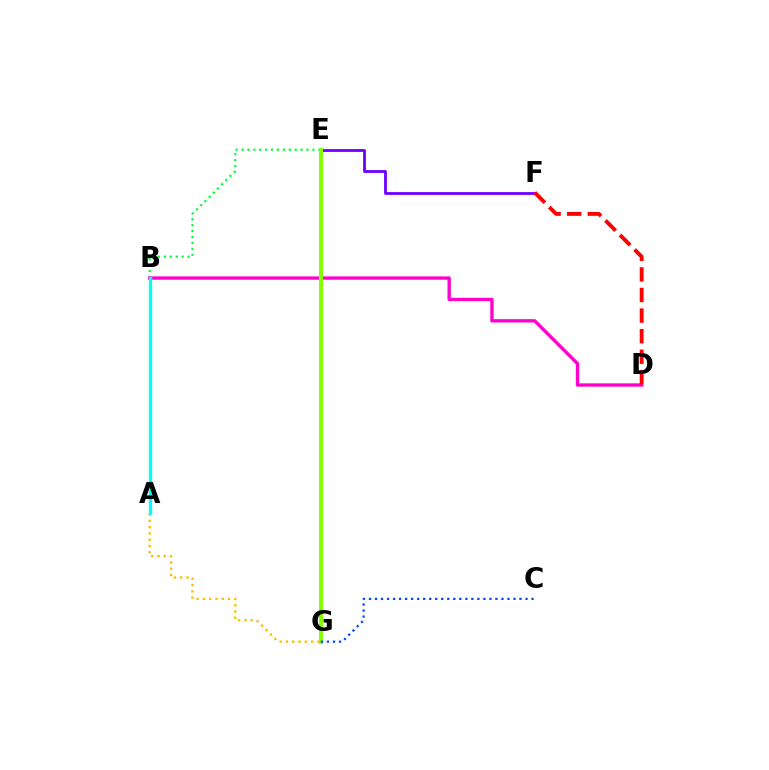{('B', 'E'): [{'color': '#00ff39', 'line_style': 'dotted', 'thickness': 1.61}], ('B', 'D'): [{'color': '#ff00cf', 'line_style': 'solid', 'thickness': 2.39}], ('A', 'G'): [{'color': '#ffbd00', 'line_style': 'dotted', 'thickness': 1.71}], ('A', 'B'): [{'color': '#00fff6', 'line_style': 'solid', 'thickness': 2.39}], ('E', 'F'): [{'color': '#7200ff', 'line_style': 'solid', 'thickness': 2.04}], ('E', 'G'): [{'color': '#84ff00', 'line_style': 'solid', 'thickness': 2.85}], ('D', 'F'): [{'color': '#ff0000', 'line_style': 'dashed', 'thickness': 2.8}], ('C', 'G'): [{'color': '#004bff', 'line_style': 'dotted', 'thickness': 1.64}]}